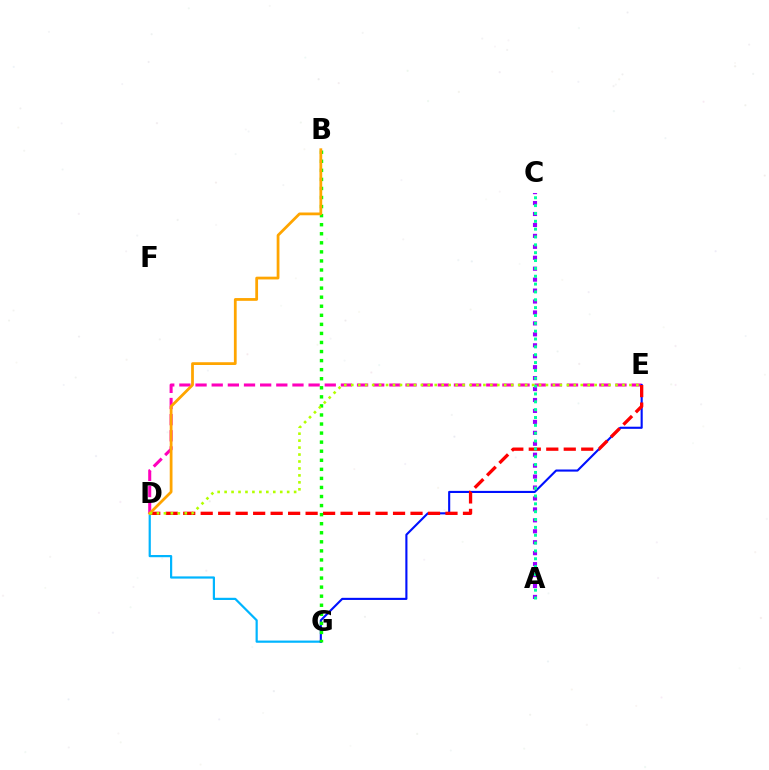{('D', 'G'): [{'color': '#00b5ff', 'line_style': 'solid', 'thickness': 1.59}], ('D', 'E'): [{'color': '#ff00bd', 'line_style': 'dashed', 'thickness': 2.19}, {'color': '#ff0000', 'line_style': 'dashed', 'thickness': 2.38}, {'color': '#b3ff00', 'line_style': 'dotted', 'thickness': 1.89}], ('A', 'C'): [{'color': '#9b00ff', 'line_style': 'dotted', 'thickness': 2.97}, {'color': '#00ff9d', 'line_style': 'dotted', 'thickness': 2.13}], ('E', 'G'): [{'color': '#0010ff', 'line_style': 'solid', 'thickness': 1.52}], ('B', 'G'): [{'color': '#08ff00', 'line_style': 'dotted', 'thickness': 2.46}], ('B', 'D'): [{'color': '#ffa500', 'line_style': 'solid', 'thickness': 1.99}]}